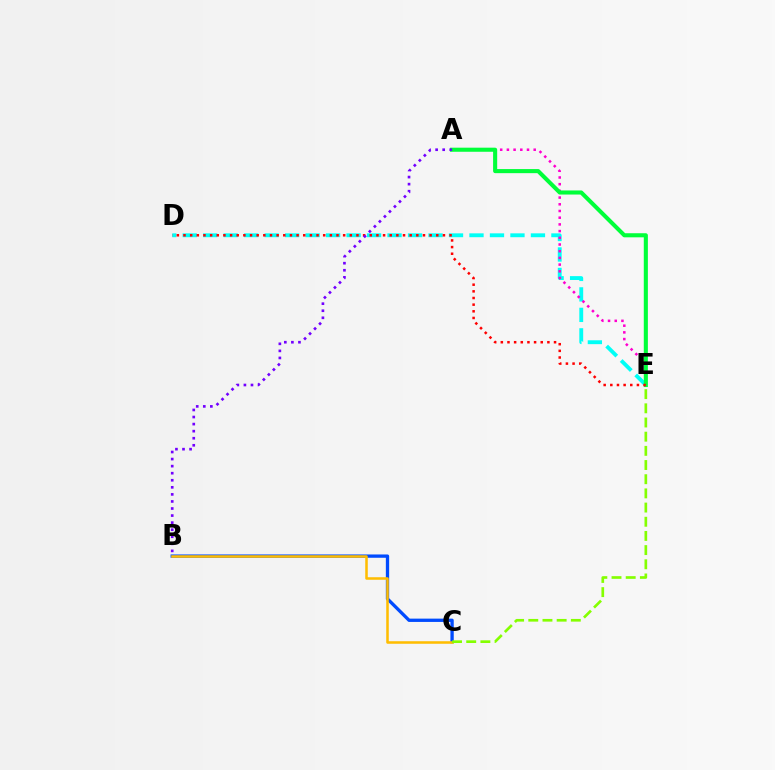{('D', 'E'): [{'color': '#00fff6', 'line_style': 'dashed', 'thickness': 2.78}, {'color': '#ff0000', 'line_style': 'dotted', 'thickness': 1.81}], ('A', 'E'): [{'color': '#ff00cf', 'line_style': 'dotted', 'thickness': 1.82}, {'color': '#00ff39', 'line_style': 'solid', 'thickness': 2.94}], ('B', 'C'): [{'color': '#004bff', 'line_style': 'solid', 'thickness': 2.38}, {'color': '#ffbd00', 'line_style': 'solid', 'thickness': 1.83}], ('A', 'B'): [{'color': '#7200ff', 'line_style': 'dotted', 'thickness': 1.92}], ('C', 'E'): [{'color': '#84ff00', 'line_style': 'dashed', 'thickness': 1.93}]}